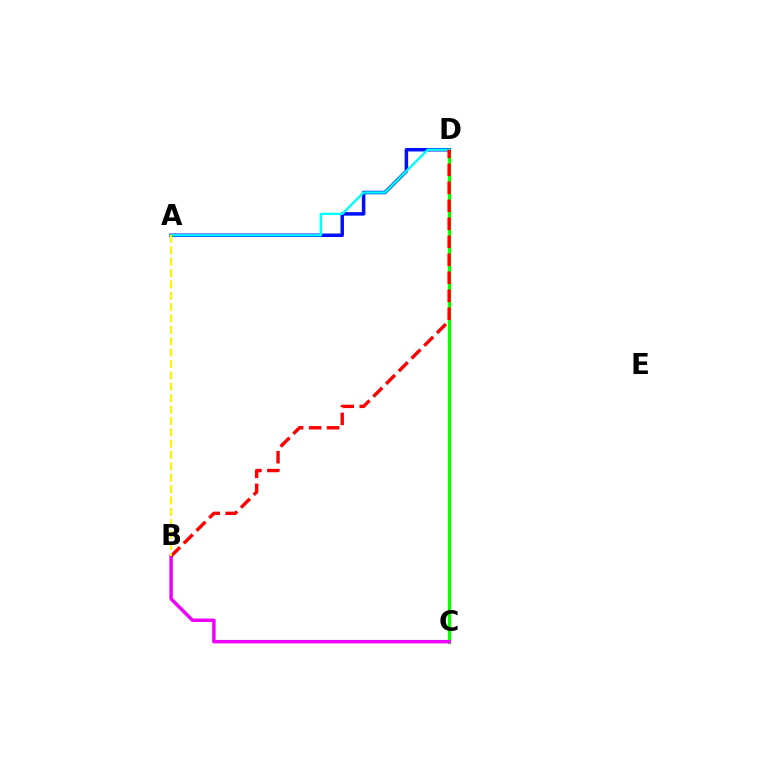{('A', 'D'): [{'color': '#0010ff', 'line_style': 'solid', 'thickness': 2.53}, {'color': '#00fff6', 'line_style': 'solid', 'thickness': 1.7}], ('C', 'D'): [{'color': '#08ff00', 'line_style': 'solid', 'thickness': 2.34}], ('B', 'C'): [{'color': '#ee00ff', 'line_style': 'solid', 'thickness': 2.49}], ('B', 'D'): [{'color': '#ff0000', 'line_style': 'dashed', 'thickness': 2.44}], ('A', 'B'): [{'color': '#fcf500', 'line_style': 'dashed', 'thickness': 1.54}]}